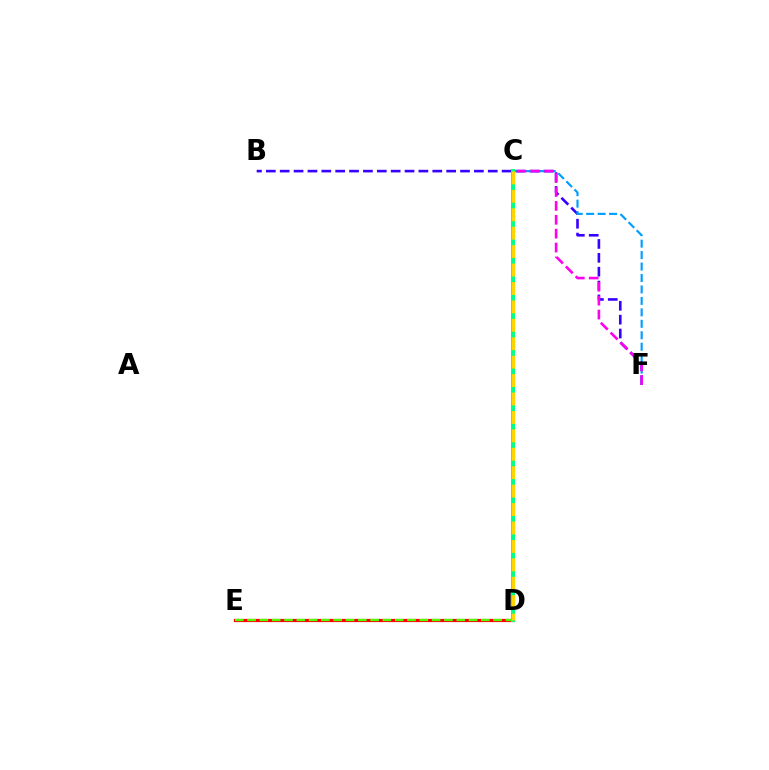{('D', 'E'): [{'color': '#ff0000', 'line_style': 'solid', 'thickness': 2.29}, {'color': '#4fff00', 'line_style': 'dashed', 'thickness': 1.67}], ('B', 'F'): [{'color': '#3700ff', 'line_style': 'dashed', 'thickness': 1.88}], ('C', 'F'): [{'color': '#009eff', 'line_style': 'dashed', 'thickness': 1.56}, {'color': '#ff00ed', 'line_style': 'dashed', 'thickness': 1.89}], ('C', 'D'): [{'color': '#00ff86', 'line_style': 'solid', 'thickness': 2.88}, {'color': '#ffd500', 'line_style': 'dashed', 'thickness': 2.5}]}